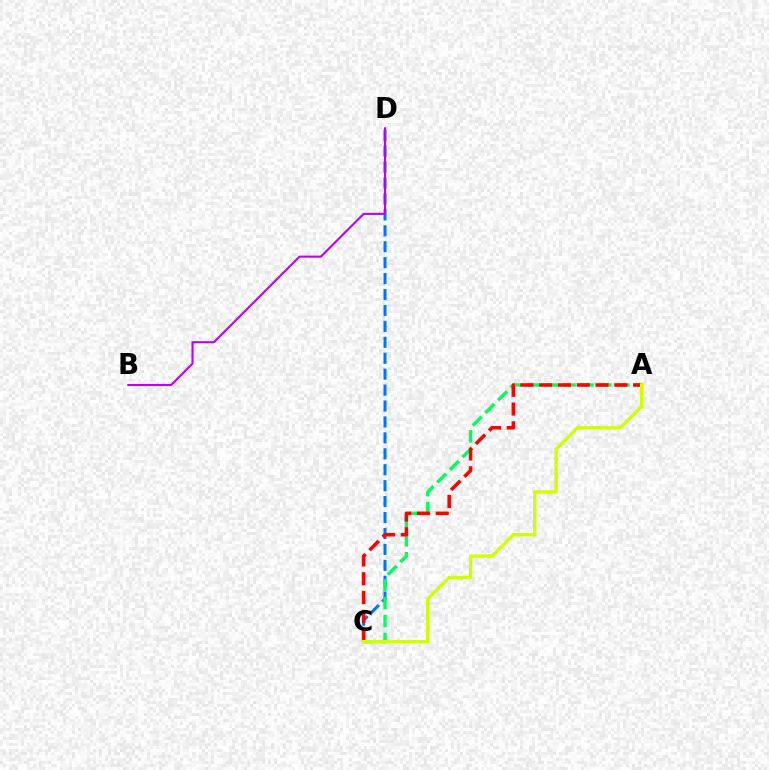{('C', 'D'): [{'color': '#0074ff', 'line_style': 'dashed', 'thickness': 2.16}], ('A', 'C'): [{'color': '#00ff5c', 'line_style': 'dashed', 'thickness': 2.43}, {'color': '#ff0000', 'line_style': 'dashed', 'thickness': 2.55}, {'color': '#d1ff00', 'line_style': 'solid', 'thickness': 2.45}], ('B', 'D'): [{'color': '#b900ff', 'line_style': 'solid', 'thickness': 1.5}]}